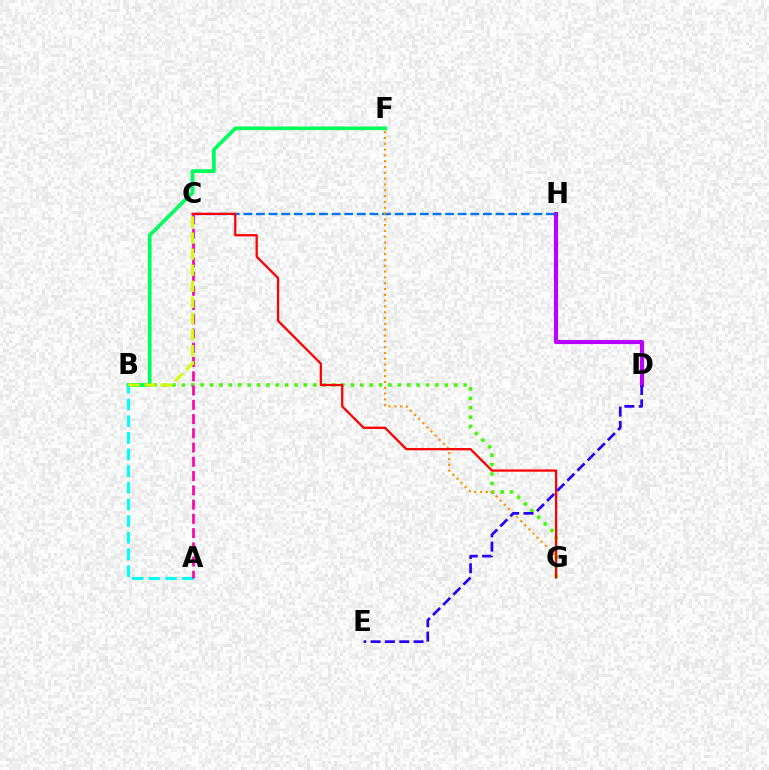{('B', 'G'): [{'color': '#3dff00', 'line_style': 'dotted', 'thickness': 2.55}], ('D', 'H'): [{'color': '#b900ff', 'line_style': 'solid', 'thickness': 2.97}], ('B', 'F'): [{'color': '#00ff5c', 'line_style': 'solid', 'thickness': 2.68}], ('C', 'H'): [{'color': '#0074ff', 'line_style': 'dashed', 'thickness': 1.71}], ('A', 'B'): [{'color': '#00fff6', 'line_style': 'dashed', 'thickness': 2.26}], ('F', 'G'): [{'color': '#ff9400', 'line_style': 'dotted', 'thickness': 1.58}], ('C', 'G'): [{'color': '#ff0000', 'line_style': 'solid', 'thickness': 1.64}], ('A', 'C'): [{'color': '#ff00ac', 'line_style': 'dashed', 'thickness': 1.94}], ('B', 'C'): [{'color': '#d1ff00', 'line_style': 'dashed', 'thickness': 2.18}], ('D', 'E'): [{'color': '#2500ff', 'line_style': 'dashed', 'thickness': 1.95}]}